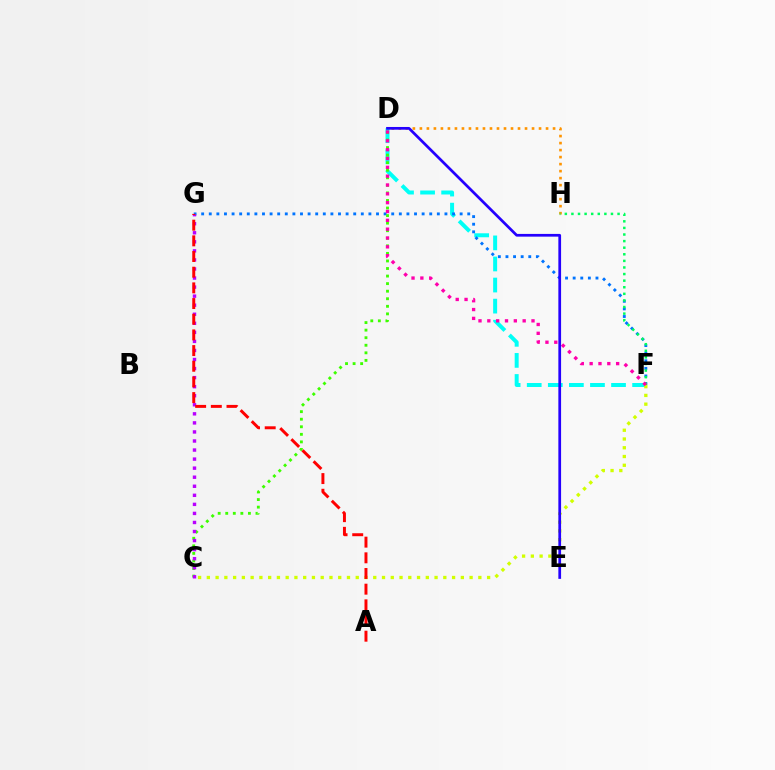{('D', 'H'): [{'color': '#ff9400', 'line_style': 'dotted', 'thickness': 1.9}], ('D', 'F'): [{'color': '#00fff6', 'line_style': 'dashed', 'thickness': 2.86}, {'color': '#ff00ac', 'line_style': 'dotted', 'thickness': 2.4}], ('C', 'F'): [{'color': '#d1ff00', 'line_style': 'dotted', 'thickness': 2.38}], ('F', 'G'): [{'color': '#0074ff', 'line_style': 'dotted', 'thickness': 2.07}], ('F', 'H'): [{'color': '#00ff5c', 'line_style': 'dotted', 'thickness': 1.79}], ('C', 'D'): [{'color': '#3dff00', 'line_style': 'dotted', 'thickness': 2.05}], ('C', 'G'): [{'color': '#b900ff', 'line_style': 'dotted', 'thickness': 2.46}], ('A', 'G'): [{'color': '#ff0000', 'line_style': 'dashed', 'thickness': 2.13}], ('D', 'E'): [{'color': '#2500ff', 'line_style': 'solid', 'thickness': 1.96}]}